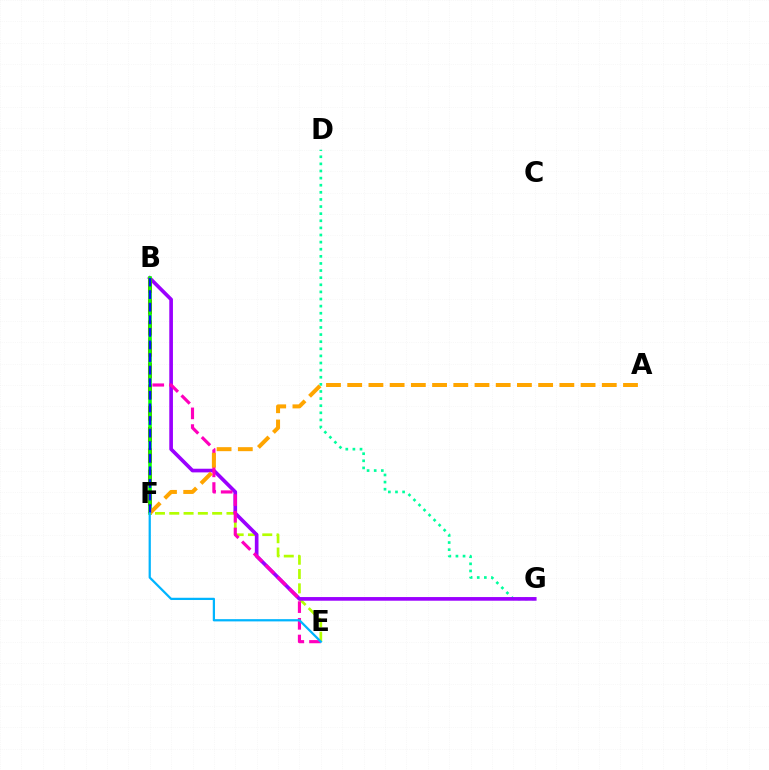{('E', 'F'): [{'color': '#b3ff00', 'line_style': 'dashed', 'thickness': 1.94}, {'color': '#00b5ff', 'line_style': 'solid', 'thickness': 1.62}], ('D', 'G'): [{'color': '#00ff9d', 'line_style': 'dotted', 'thickness': 1.93}], ('B', 'G'): [{'color': '#9b00ff', 'line_style': 'solid', 'thickness': 2.64}], ('B', 'E'): [{'color': '#ff00bd', 'line_style': 'dashed', 'thickness': 2.27}], ('B', 'F'): [{'color': '#ff0000', 'line_style': 'dashed', 'thickness': 2.89}, {'color': '#08ff00', 'line_style': 'solid', 'thickness': 2.56}, {'color': '#0010ff', 'line_style': 'dashed', 'thickness': 1.71}], ('A', 'F'): [{'color': '#ffa500', 'line_style': 'dashed', 'thickness': 2.88}]}